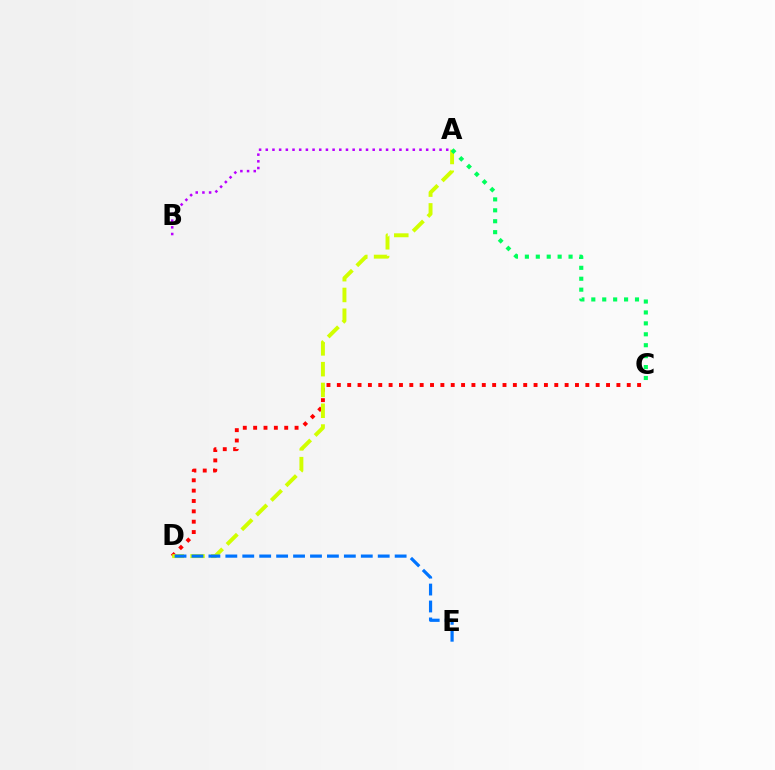{('C', 'D'): [{'color': '#ff0000', 'line_style': 'dotted', 'thickness': 2.81}], ('A', 'D'): [{'color': '#d1ff00', 'line_style': 'dashed', 'thickness': 2.82}], ('D', 'E'): [{'color': '#0074ff', 'line_style': 'dashed', 'thickness': 2.3}], ('A', 'C'): [{'color': '#00ff5c', 'line_style': 'dotted', 'thickness': 2.97}], ('A', 'B'): [{'color': '#b900ff', 'line_style': 'dotted', 'thickness': 1.82}]}